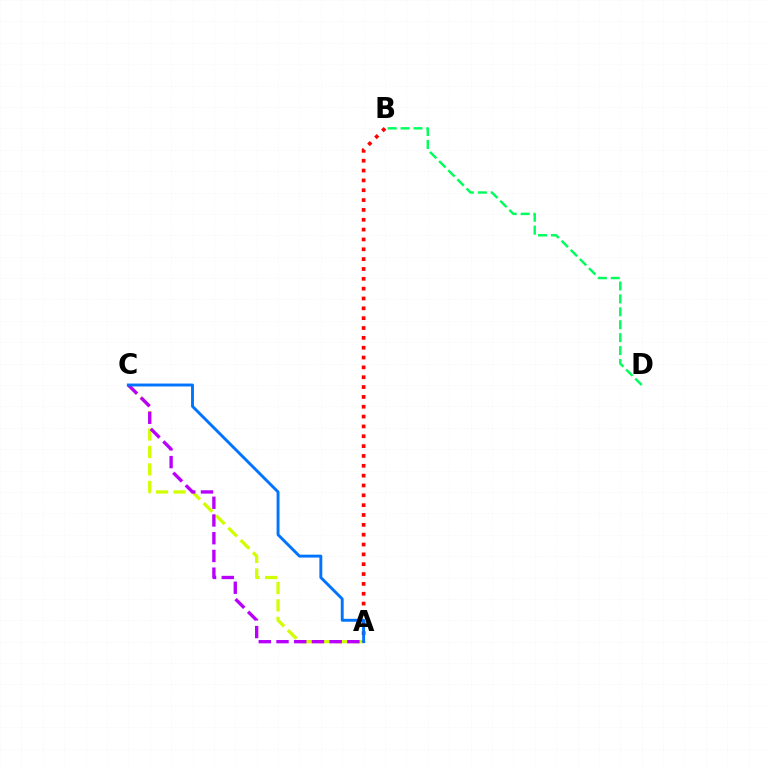{('A', 'C'): [{'color': '#d1ff00', 'line_style': 'dashed', 'thickness': 2.37}, {'color': '#b900ff', 'line_style': 'dashed', 'thickness': 2.41}, {'color': '#0074ff', 'line_style': 'solid', 'thickness': 2.09}], ('B', 'D'): [{'color': '#00ff5c', 'line_style': 'dashed', 'thickness': 1.76}], ('A', 'B'): [{'color': '#ff0000', 'line_style': 'dotted', 'thickness': 2.67}]}